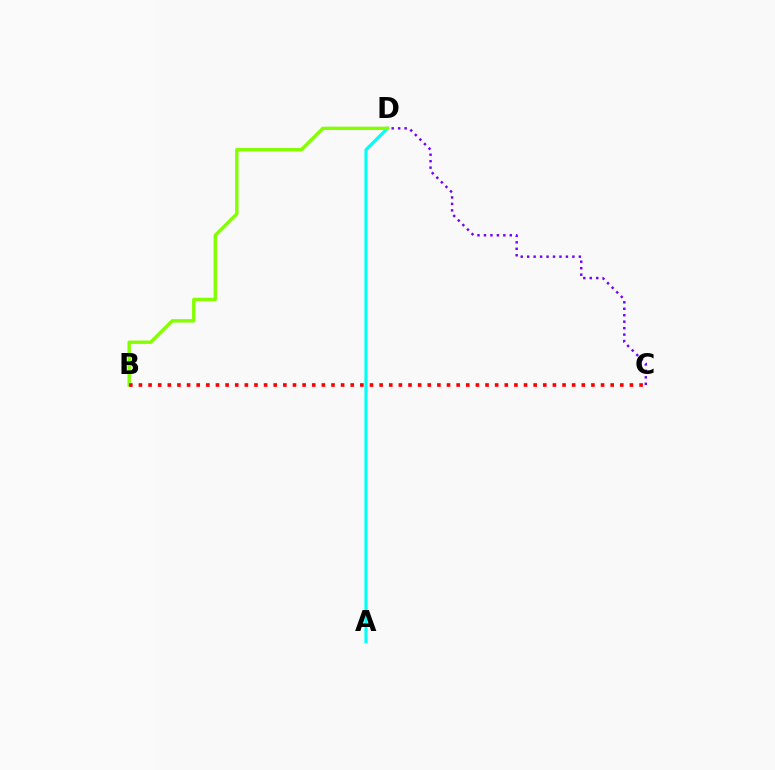{('C', 'D'): [{'color': '#7200ff', 'line_style': 'dotted', 'thickness': 1.76}], ('A', 'D'): [{'color': '#00fff6', 'line_style': 'solid', 'thickness': 2.25}], ('B', 'D'): [{'color': '#84ff00', 'line_style': 'solid', 'thickness': 2.43}], ('B', 'C'): [{'color': '#ff0000', 'line_style': 'dotted', 'thickness': 2.62}]}